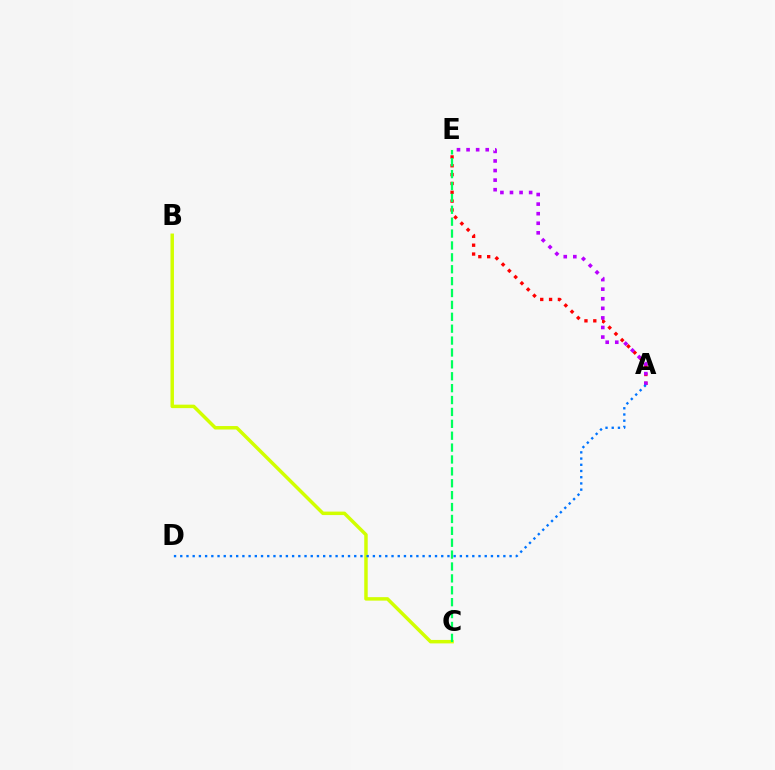{('A', 'E'): [{'color': '#ff0000', 'line_style': 'dotted', 'thickness': 2.4}, {'color': '#b900ff', 'line_style': 'dotted', 'thickness': 2.6}], ('B', 'C'): [{'color': '#d1ff00', 'line_style': 'solid', 'thickness': 2.5}], ('C', 'E'): [{'color': '#00ff5c', 'line_style': 'dashed', 'thickness': 1.62}], ('A', 'D'): [{'color': '#0074ff', 'line_style': 'dotted', 'thickness': 1.69}]}